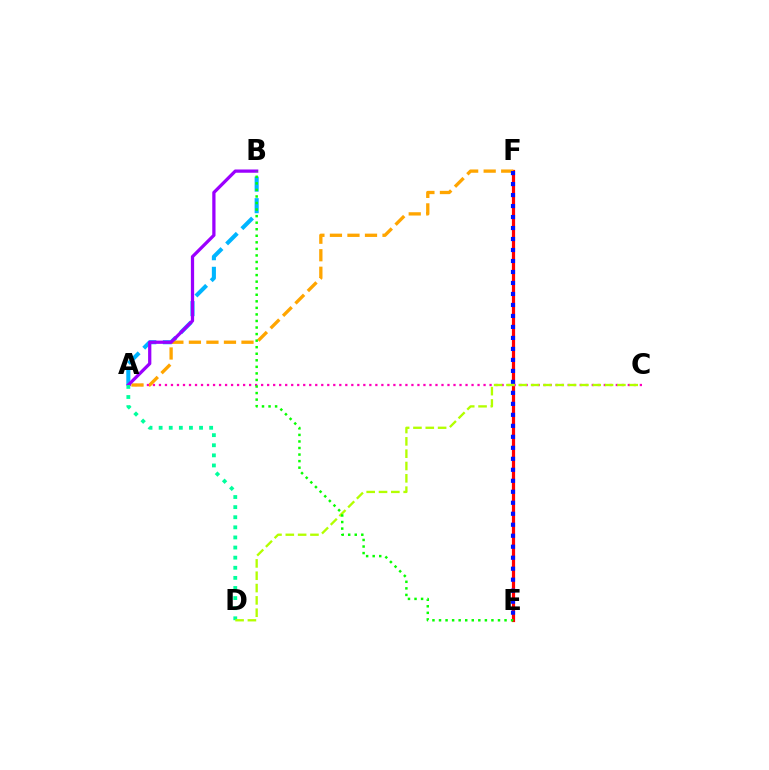{('E', 'F'): [{'color': '#ff0000', 'line_style': 'solid', 'thickness': 2.3}, {'color': '#0010ff', 'line_style': 'dotted', 'thickness': 2.99}], ('A', 'C'): [{'color': '#ff00bd', 'line_style': 'dotted', 'thickness': 1.63}], ('A', 'B'): [{'color': '#00b5ff', 'line_style': 'dashed', 'thickness': 2.93}, {'color': '#9b00ff', 'line_style': 'solid', 'thickness': 2.34}], ('A', 'F'): [{'color': '#ffa500', 'line_style': 'dashed', 'thickness': 2.38}], ('A', 'D'): [{'color': '#00ff9d', 'line_style': 'dotted', 'thickness': 2.75}], ('C', 'D'): [{'color': '#b3ff00', 'line_style': 'dashed', 'thickness': 1.67}], ('B', 'E'): [{'color': '#08ff00', 'line_style': 'dotted', 'thickness': 1.78}]}